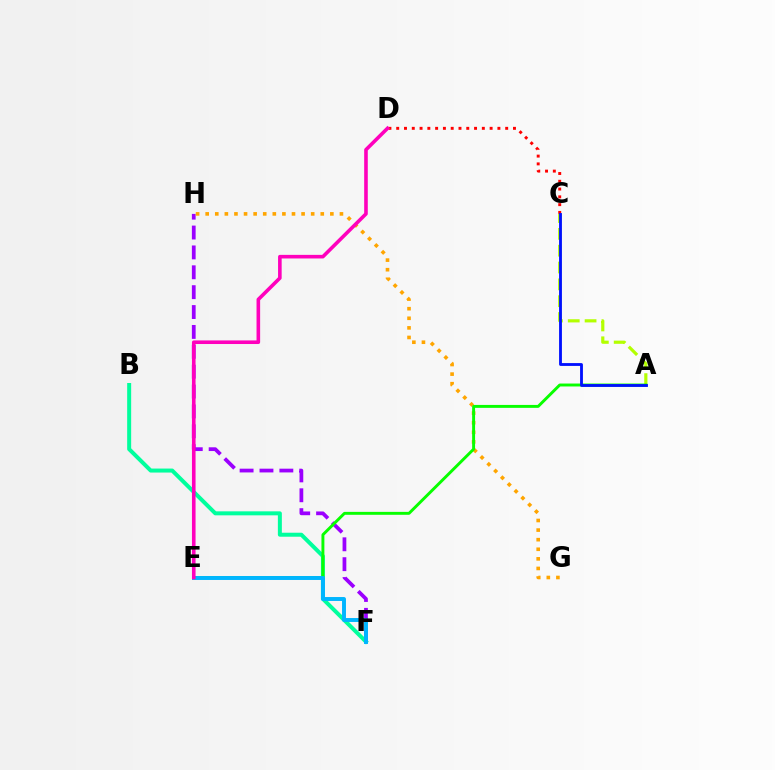{('B', 'F'): [{'color': '#00ff9d', 'line_style': 'solid', 'thickness': 2.87}], ('F', 'H'): [{'color': '#9b00ff', 'line_style': 'dashed', 'thickness': 2.7}], ('G', 'H'): [{'color': '#ffa500', 'line_style': 'dotted', 'thickness': 2.61}], ('A', 'C'): [{'color': '#b3ff00', 'line_style': 'dashed', 'thickness': 2.29}, {'color': '#0010ff', 'line_style': 'solid', 'thickness': 2.04}], ('A', 'E'): [{'color': '#08ff00', 'line_style': 'solid', 'thickness': 2.11}], ('E', 'F'): [{'color': '#00b5ff', 'line_style': 'solid', 'thickness': 2.84}], ('C', 'D'): [{'color': '#ff0000', 'line_style': 'dotted', 'thickness': 2.12}], ('D', 'E'): [{'color': '#ff00bd', 'line_style': 'solid', 'thickness': 2.59}]}